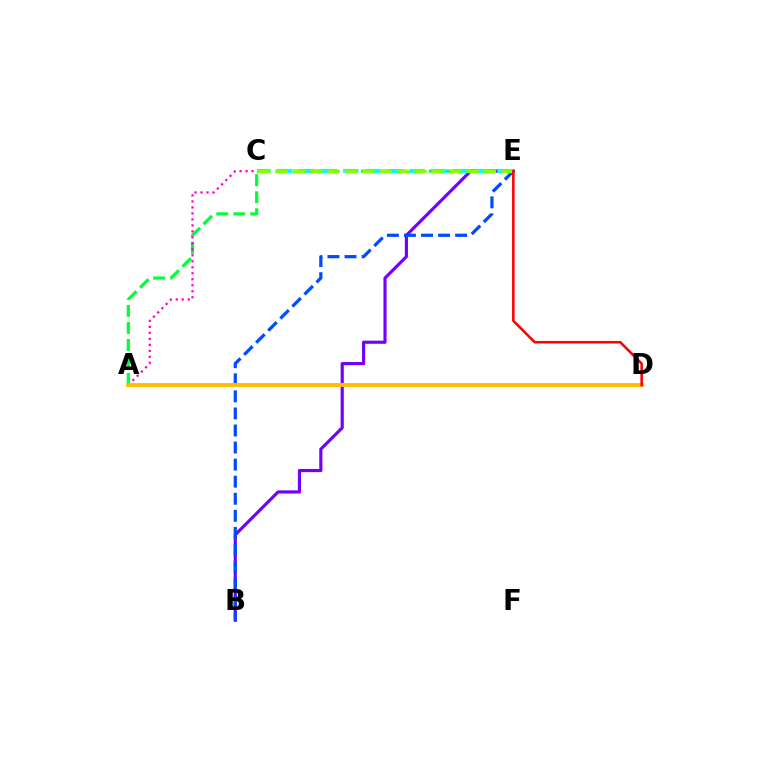{('B', 'E'): [{'color': '#7200ff', 'line_style': 'solid', 'thickness': 2.27}, {'color': '#004bff', 'line_style': 'dashed', 'thickness': 2.32}], ('A', 'E'): [{'color': '#00ff39', 'line_style': 'dashed', 'thickness': 2.31}], ('A', 'C'): [{'color': '#ff00cf', 'line_style': 'dotted', 'thickness': 1.63}], ('C', 'E'): [{'color': '#00fff6', 'line_style': 'dashed', 'thickness': 3.0}, {'color': '#84ff00', 'line_style': 'dashed', 'thickness': 2.36}], ('A', 'D'): [{'color': '#ffbd00', 'line_style': 'solid', 'thickness': 2.8}], ('D', 'E'): [{'color': '#ff0000', 'line_style': 'solid', 'thickness': 1.84}]}